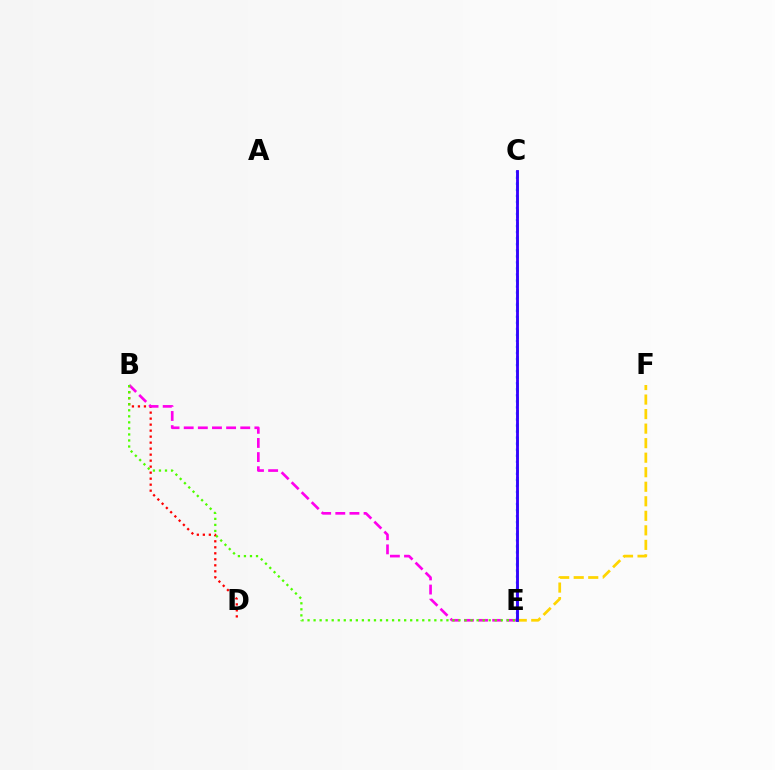{('C', 'E'): [{'color': '#009eff', 'line_style': 'dotted', 'thickness': 1.64}, {'color': '#00ff86', 'line_style': 'dashed', 'thickness': 1.82}, {'color': '#3700ff', 'line_style': 'solid', 'thickness': 2.05}], ('B', 'D'): [{'color': '#ff0000', 'line_style': 'dotted', 'thickness': 1.63}], ('B', 'E'): [{'color': '#ff00ed', 'line_style': 'dashed', 'thickness': 1.92}, {'color': '#4fff00', 'line_style': 'dotted', 'thickness': 1.64}], ('E', 'F'): [{'color': '#ffd500', 'line_style': 'dashed', 'thickness': 1.97}]}